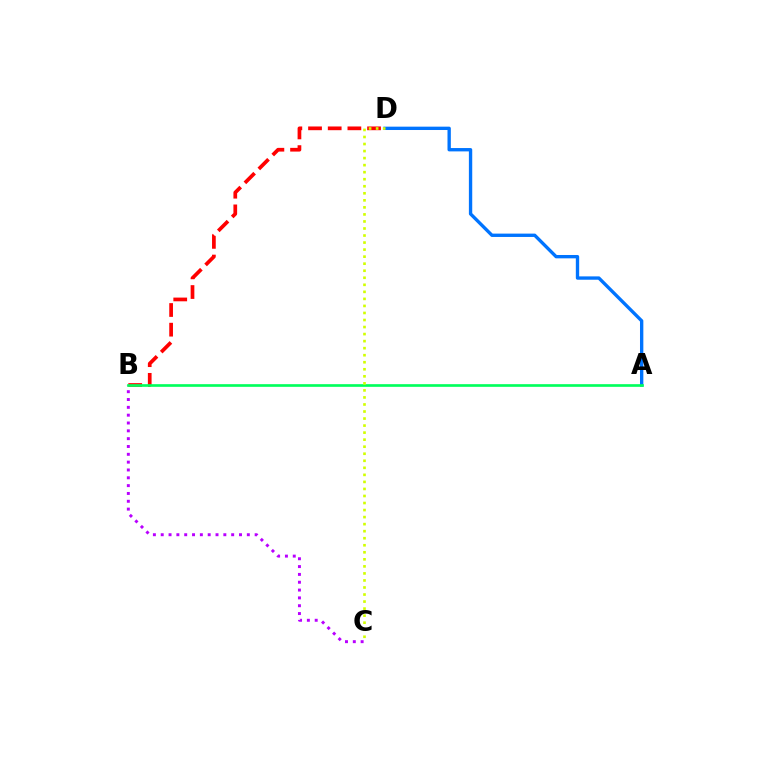{('B', 'C'): [{'color': '#b900ff', 'line_style': 'dotted', 'thickness': 2.13}], ('A', 'D'): [{'color': '#0074ff', 'line_style': 'solid', 'thickness': 2.41}], ('B', 'D'): [{'color': '#ff0000', 'line_style': 'dashed', 'thickness': 2.67}], ('A', 'B'): [{'color': '#00ff5c', 'line_style': 'solid', 'thickness': 1.92}], ('C', 'D'): [{'color': '#d1ff00', 'line_style': 'dotted', 'thickness': 1.91}]}